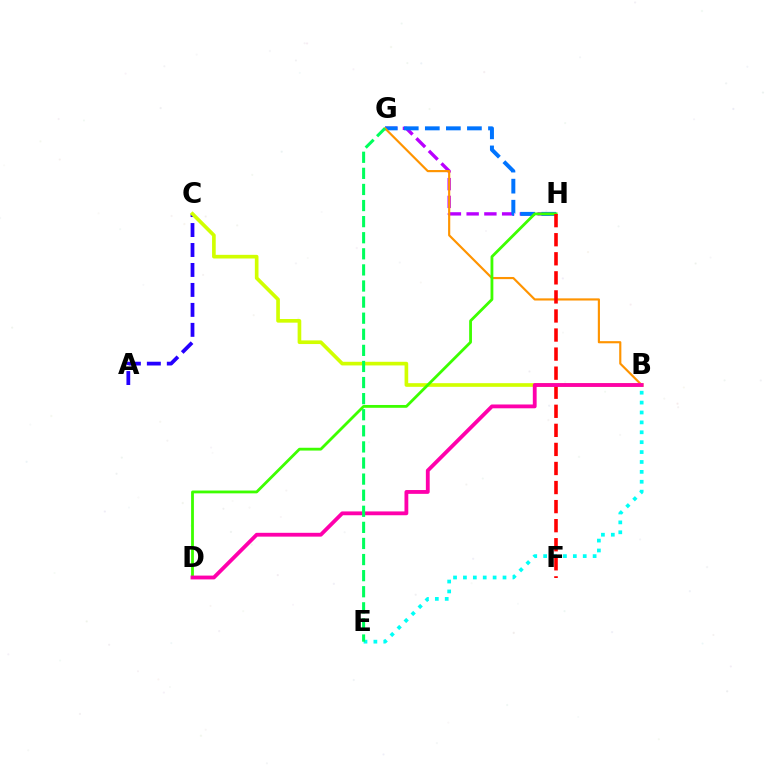{('G', 'H'): [{'color': '#b900ff', 'line_style': 'dashed', 'thickness': 2.41}, {'color': '#0074ff', 'line_style': 'dashed', 'thickness': 2.86}], ('A', 'C'): [{'color': '#2500ff', 'line_style': 'dashed', 'thickness': 2.71}], ('B', 'C'): [{'color': '#d1ff00', 'line_style': 'solid', 'thickness': 2.63}], ('B', 'E'): [{'color': '#00fff6', 'line_style': 'dotted', 'thickness': 2.69}], ('B', 'G'): [{'color': '#ff9400', 'line_style': 'solid', 'thickness': 1.55}], ('D', 'H'): [{'color': '#3dff00', 'line_style': 'solid', 'thickness': 2.02}], ('F', 'H'): [{'color': '#ff0000', 'line_style': 'dashed', 'thickness': 2.59}], ('B', 'D'): [{'color': '#ff00ac', 'line_style': 'solid', 'thickness': 2.75}], ('E', 'G'): [{'color': '#00ff5c', 'line_style': 'dashed', 'thickness': 2.19}]}